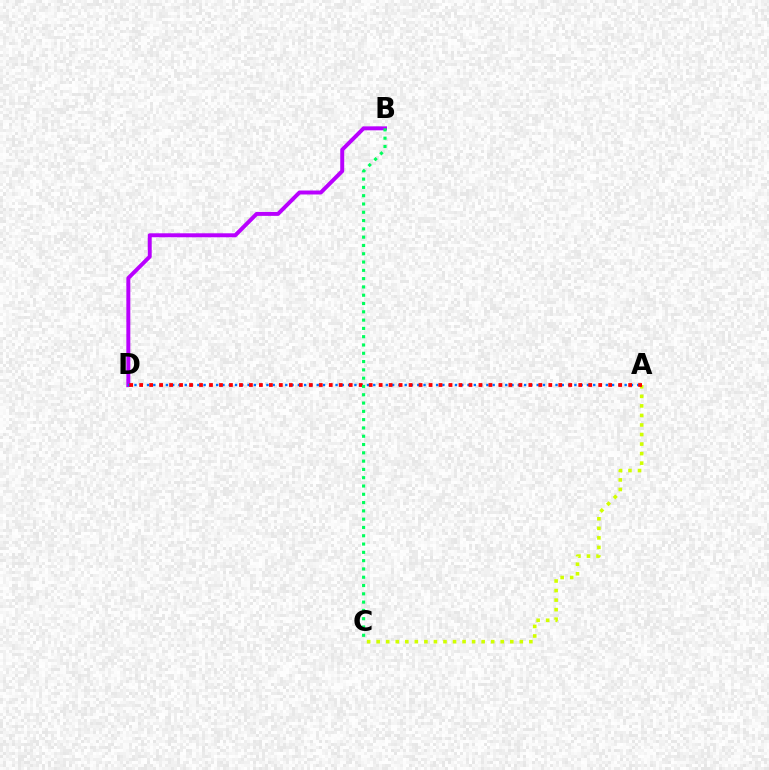{('B', 'D'): [{'color': '#b900ff', 'line_style': 'solid', 'thickness': 2.85}], ('A', 'D'): [{'color': '#0074ff', 'line_style': 'dotted', 'thickness': 1.71}, {'color': '#ff0000', 'line_style': 'dotted', 'thickness': 2.71}], ('A', 'C'): [{'color': '#d1ff00', 'line_style': 'dotted', 'thickness': 2.59}], ('B', 'C'): [{'color': '#00ff5c', 'line_style': 'dotted', 'thickness': 2.25}]}